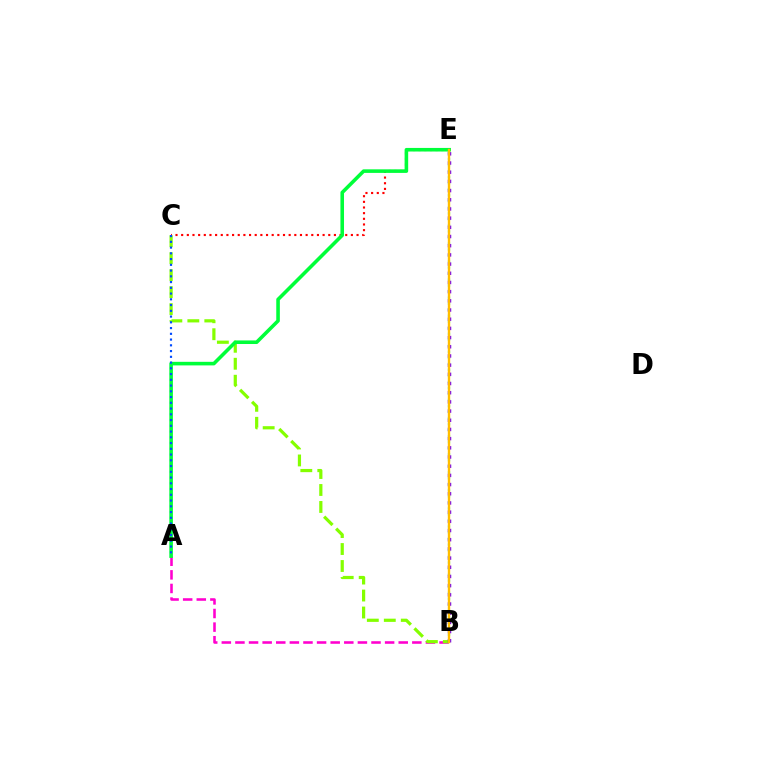{('B', 'E'): [{'color': '#00fff6', 'line_style': 'dotted', 'thickness': 1.64}, {'color': '#7200ff', 'line_style': 'dotted', 'thickness': 2.5}, {'color': '#ffbd00', 'line_style': 'solid', 'thickness': 1.72}], ('A', 'B'): [{'color': '#ff00cf', 'line_style': 'dashed', 'thickness': 1.85}], ('B', 'C'): [{'color': '#84ff00', 'line_style': 'dashed', 'thickness': 2.31}], ('C', 'E'): [{'color': '#ff0000', 'line_style': 'dotted', 'thickness': 1.54}], ('A', 'E'): [{'color': '#00ff39', 'line_style': 'solid', 'thickness': 2.58}], ('A', 'C'): [{'color': '#004bff', 'line_style': 'dotted', 'thickness': 1.56}]}